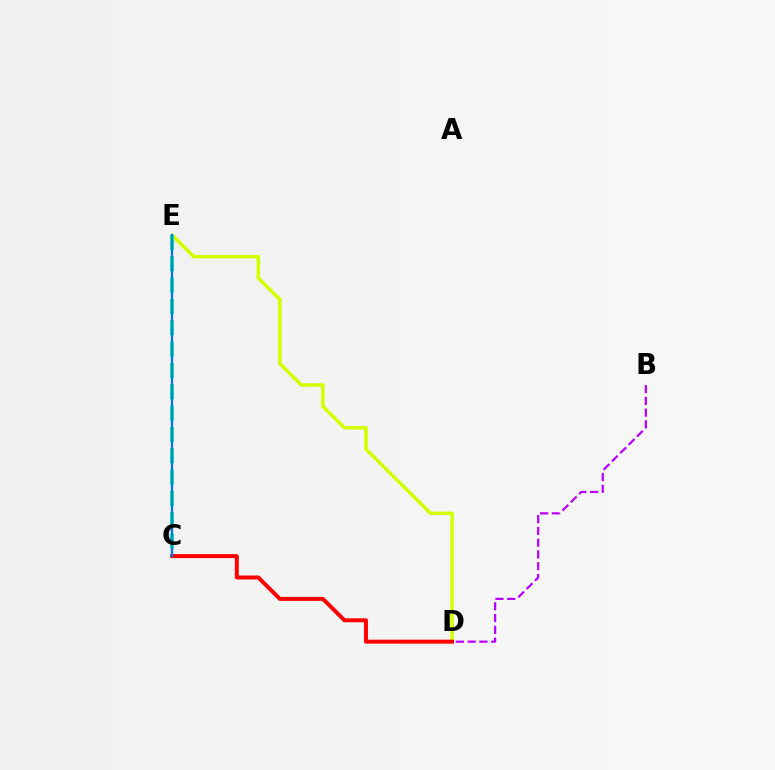{('D', 'E'): [{'color': '#d1ff00', 'line_style': 'solid', 'thickness': 2.54}], ('C', 'E'): [{'color': '#00ff5c', 'line_style': 'dashed', 'thickness': 2.9}, {'color': '#0074ff', 'line_style': 'solid', 'thickness': 1.64}], ('C', 'D'): [{'color': '#ff0000', 'line_style': 'solid', 'thickness': 2.87}], ('B', 'D'): [{'color': '#b900ff', 'line_style': 'dashed', 'thickness': 1.6}]}